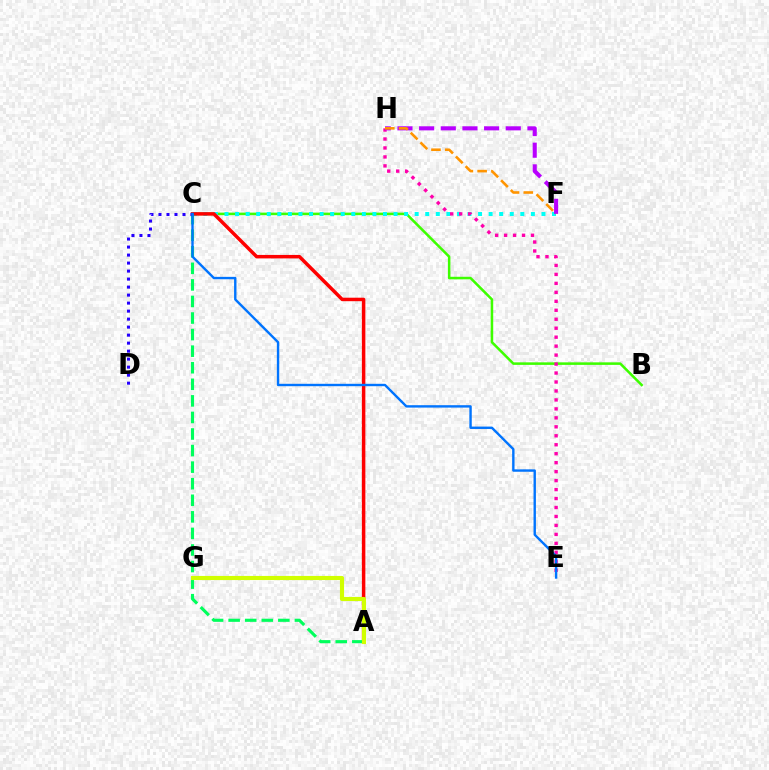{('B', 'C'): [{'color': '#3dff00', 'line_style': 'solid', 'thickness': 1.83}], ('C', 'F'): [{'color': '#00fff6', 'line_style': 'dotted', 'thickness': 2.87}], ('E', 'H'): [{'color': '#ff00ac', 'line_style': 'dotted', 'thickness': 2.44}], ('A', 'C'): [{'color': '#ff0000', 'line_style': 'solid', 'thickness': 2.51}, {'color': '#00ff5c', 'line_style': 'dashed', 'thickness': 2.25}], ('F', 'H'): [{'color': '#b900ff', 'line_style': 'dashed', 'thickness': 2.94}, {'color': '#ff9400', 'line_style': 'dashed', 'thickness': 1.87}], ('C', 'D'): [{'color': '#2500ff', 'line_style': 'dotted', 'thickness': 2.18}], ('A', 'G'): [{'color': '#d1ff00', 'line_style': 'solid', 'thickness': 2.96}], ('C', 'E'): [{'color': '#0074ff', 'line_style': 'solid', 'thickness': 1.72}]}